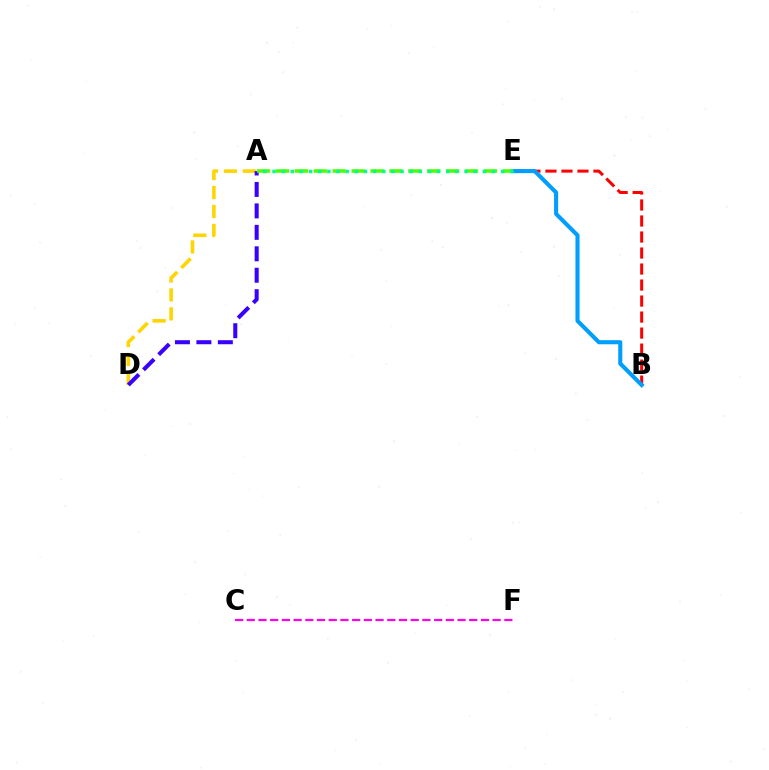{('B', 'E'): [{'color': '#ff0000', 'line_style': 'dashed', 'thickness': 2.18}, {'color': '#009eff', 'line_style': 'solid', 'thickness': 2.94}], ('A', 'D'): [{'color': '#ffd500', 'line_style': 'dashed', 'thickness': 2.57}, {'color': '#3700ff', 'line_style': 'dashed', 'thickness': 2.91}], ('A', 'E'): [{'color': '#4fff00', 'line_style': 'dashed', 'thickness': 2.57}, {'color': '#00ff86', 'line_style': 'dotted', 'thickness': 2.48}], ('C', 'F'): [{'color': '#ff00ed', 'line_style': 'dashed', 'thickness': 1.59}]}